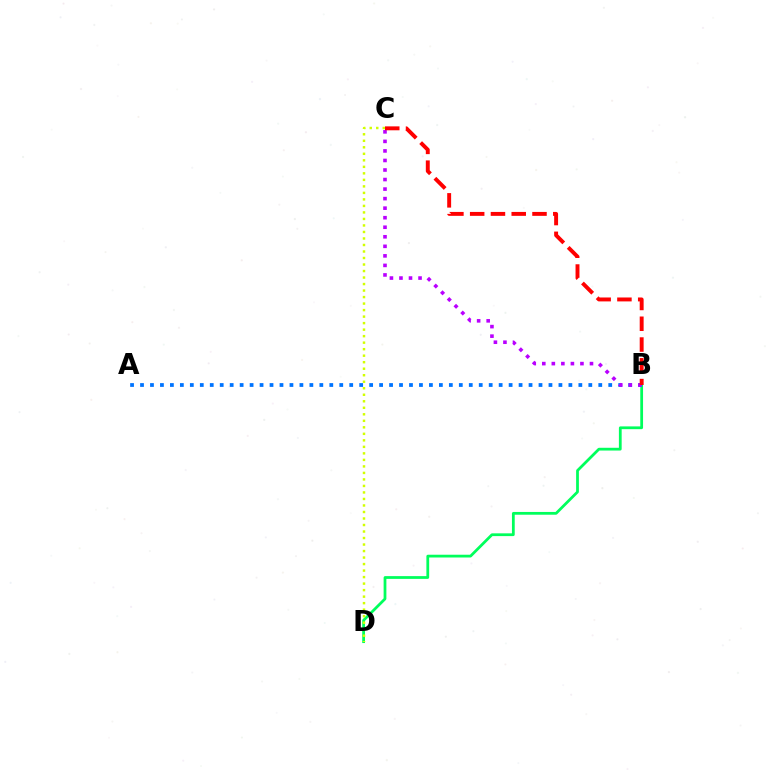{('B', 'D'): [{'color': '#00ff5c', 'line_style': 'solid', 'thickness': 1.99}], ('A', 'B'): [{'color': '#0074ff', 'line_style': 'dotted', 'thickness': 2.71}], ('C', 'D'): [{'color': '#d1ff00', 'line_style': 'dotted', 'thickness': 1.77}], ('B', 'C'): [{'color': '#b900ff', 'line_style': 'dotted', 'thickness': 2.59}, {'color': '#ff0000', 'line_style': 'dashed', 'thickness': 2.82}]}